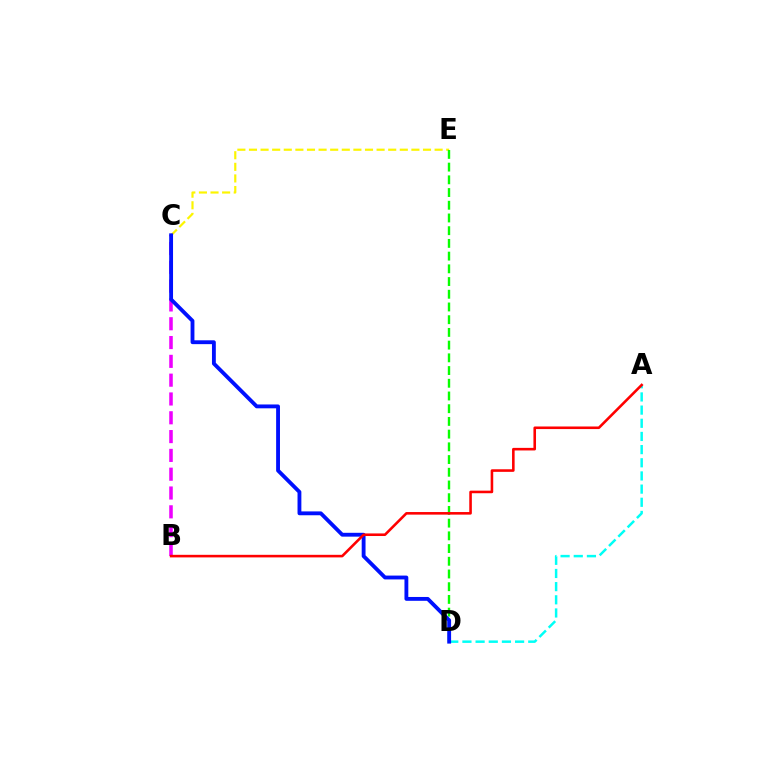{('C', 'E'): [{'color': '#fcf500', 'line_style': 'dashed', 'thickness': 1.58}], ('D', 'E'): [{'color': '#08ff00', 'line_style': 'dashed', 'thickness': 1.73}], ('B', 'C'): [{'color': '#ee00ff', 'line_style': 'dashed', 'thickness': 2.55}], ('A', 'D'): [{'color': '#00fff6', 'line_style': 'dashed', 'thickness': 1.79}], ('C', 'D'): [{'color': '#0010ff', 'line_style': 'solid', 'thickness': 2.77}], ('A', 'B'): [{'color': '#ff0000', 'line_style': 'solid', 'thickness': 1.86}]}